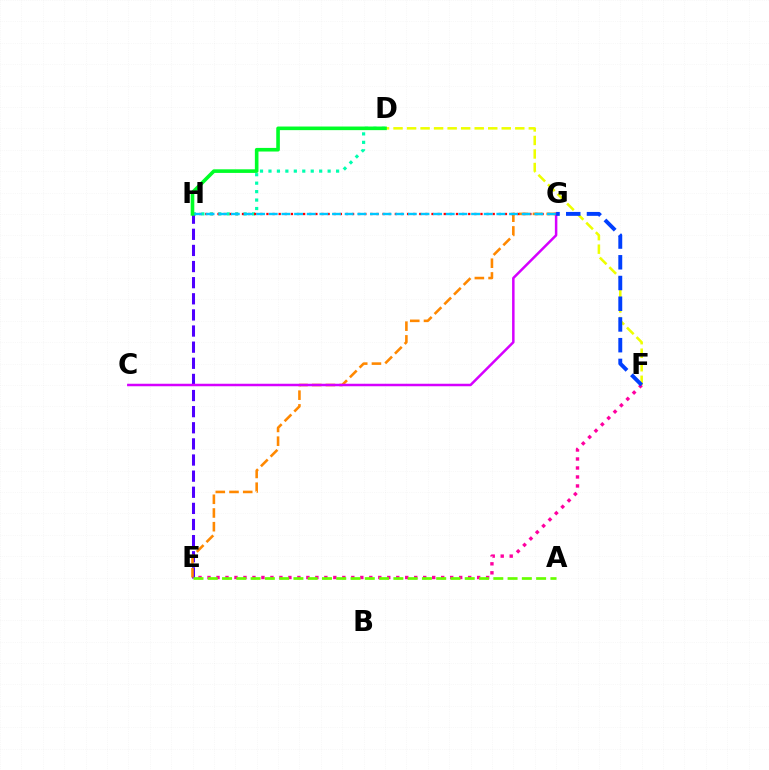{('E', 'H'): [{'color': '#4f00ff', 'line_style': 'dashed', 'thickness': 2.19}], ('D', 'F'): [{'color': '#eeff00', 'line_style': 'dashed', 'thickness': 1.84}], ('D', 'H'): [{'color': '#00ffaf', 'line_style': 'dotted', 'thickness': 2.3}, {'color': '#00ff27', 'line_style': 'solid', 'thickness': 2.6}], ('E', 'G'): [{'color': '#ff8800', 'line_style': 'dashed', 'thickness': 1.86}], ('E', 'F'): [{'color': '#ff00a0', 'line_style': 'dotted', 'thickness': 2.44}], ('C', 'G'): [{'color': '#d600ff', 'line_style': 'solid', 'thickness': 1.8}], ('F', 'G'): [{'color': '#003fff', 'line_style': 'dashed', 'thickness': 2.82}], ('G', 'H'): [{'color': '#ff0000', 'line_style': 'dotted', 'thickness': 1.66}, {'color': '#00c7ff', 'line_style': 'dashed', 'thickness': 1.72}], ('A', 'E'): [{'color': '#66ff00', 'line_style': 'dashed', 'thickness': 1.94}]}